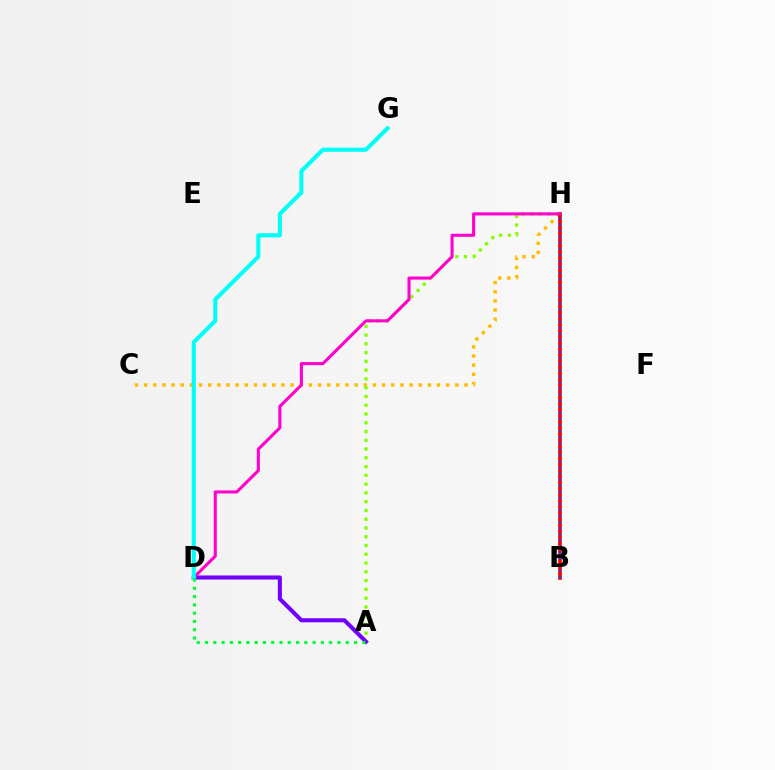{('C', 'H'): [{'color': '#ffbd00', 'line_style': 'dotted', 'thickness': 2.49}], ('A', 'H'): [{'color': '#84ff00', 'line_style': 'dotted', 'thickness': 2.38}], ('A', 'D'): [{'color': '#7200ff', 'line_style': 'solid', 'thickness': 2.94}, {'color': '#00ff39', 'line_style': 'dotted', 'thickness': 2.25}], ('B', 'H'): [{'color': '#ff0000', 'line_style': 'solid', 'thickness': 2.63}, {'color': '#004bff', 'line_style': 'dotted', 'thickness': 1.65}], ('D', 'H'): [{'color': '#ff00cf', 'line_style': 'solid', 'thickness': 2.21}], ('D', 'G'): [{'color': '#00fff6', 'line_style': 'solid', 'thickness': 2.95}]}